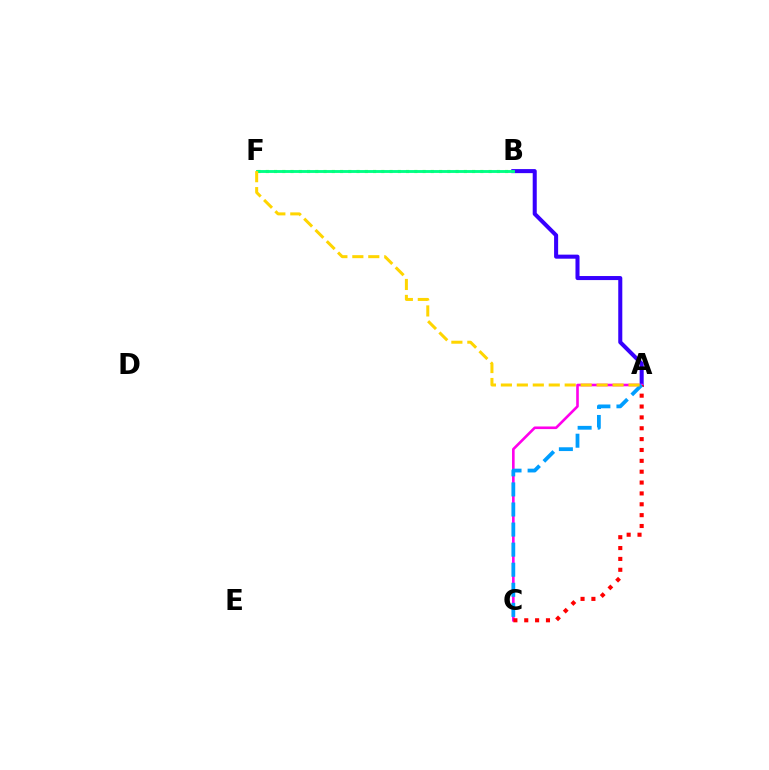{('B', 'F'): [{'color': '#4fff00', 'line_style': 'dotted', 'thickness': 2.24}, {'color': '#00ff86', 'line_style': 'solid', 'thickness': 2.07}], ('A', 'B'): [{'color': '#3700ff', 'line_style': 'solid', 'thickness': 2.92}], ('A', 'C'): [{'color': '#ff00ed', 'line_style': 'solid', 'thickness': 1.88}, {'color': '#ff0000', 'line_style': 'dotted', 'thickness': 2.95}, {'color': '#009eff', 'line_style': 'dashed', 'thickness': 2.73}], ('A', 'F'): [{'color': '#ffd500', 'line_style': 'dashed', 'thickness': 2.17}]}